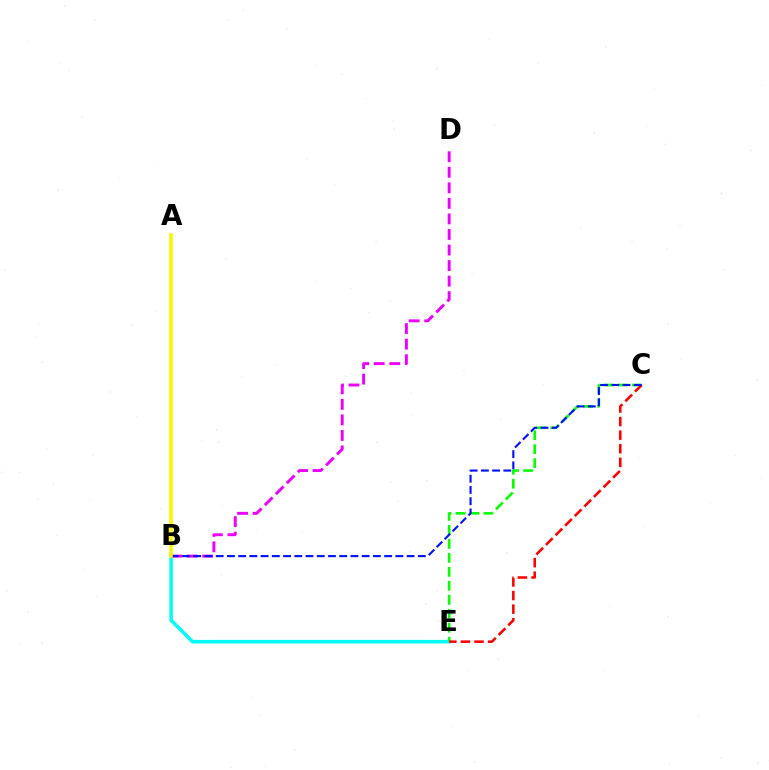{('B', 'E'): [{'color': '#00fff6', 'line_style': 'solid', 'thickness': 2.55}], ('C', 'E'): [{'color': '#08ff00', 'line_style': 'dashed', 'thickness': 1.9}, {'color': '#ff0000', 'line_style': 'dashed', 'thickness': 1.84}], ('B', 'D'): [{'color': '#ee00ff', 'line_style': 'dashed', 'thickness': 2.11}], ('B', 'C'): [{'color': '#0010ff', 'line_style': 'dashed', 'thickness': 1.53}], ('A', 'B'): [{'color': '#fcf500', 'line_style': 'solid', 'thickness': 2.6}]}